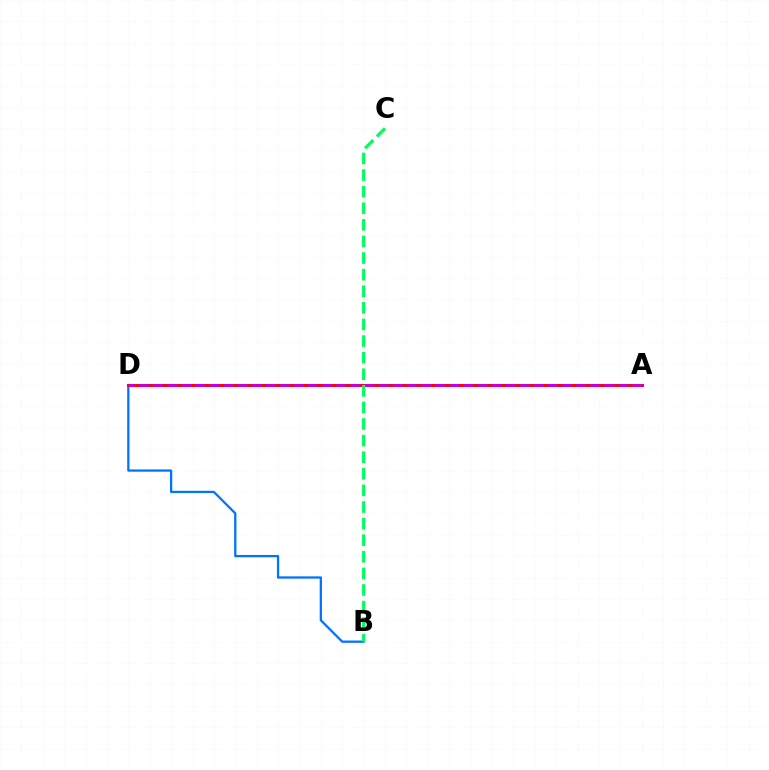{('A', 'D'): [{'color': '#d1ff00', 'line_style': 'dotted', 'thickness': 2.29}, {'color': '#ff0000', 'line_style': 'solid', 'thickness': 2.13}, {'color': '#b900ff', 'line_style': 'dashed', 'thickness': 1.92}], ('B', 'D'): [{'color': '#0074ff', 'line_style': 'solid', 'thickness': 1.64}], ('B', 'C'): [{'color': '#00ff5c', 'line_style': 'dashed', 'thickness': 2.25}]}